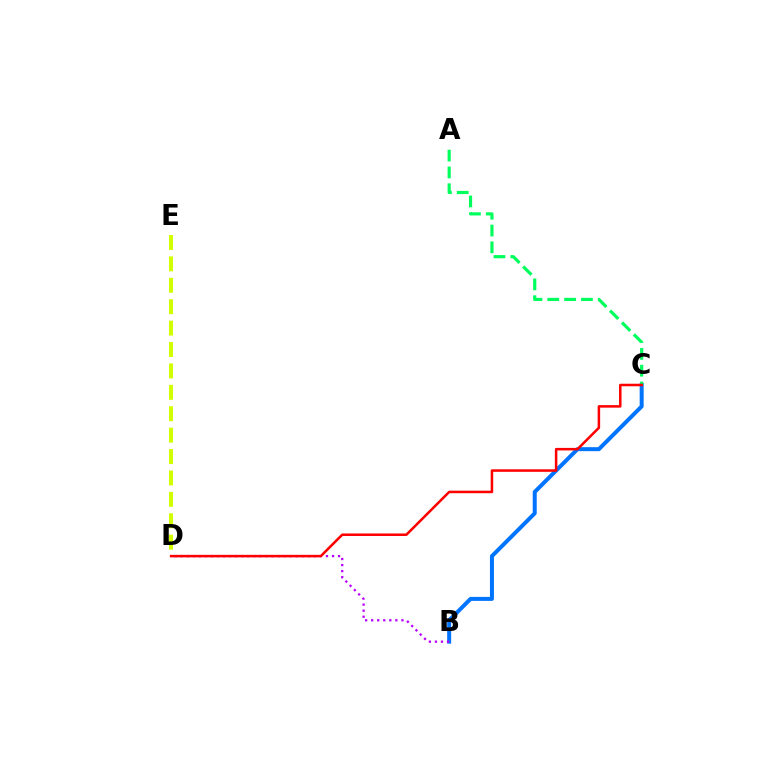{('B', 'C'): [{'color': '#0074ff', 'line_style': 'solid', 'thickness': 2.88}], ('B', 'D'): [{'color': '#b900ff', 'line_style': 'dotted', 'thickness': 1.64}], ('A', 'C'): [{'color': '#00ff5c', 'line_style': 'dashed', 'thickness': 2.28}], ('C', 'D'): [{'color': '#ff0000', 'line_style': 'solid', 'thickness': 1.82}], ('D', 'E'): [{'color': '#d1ff00', 'line_style': 'dashed', 'thickness': 2.91}]}